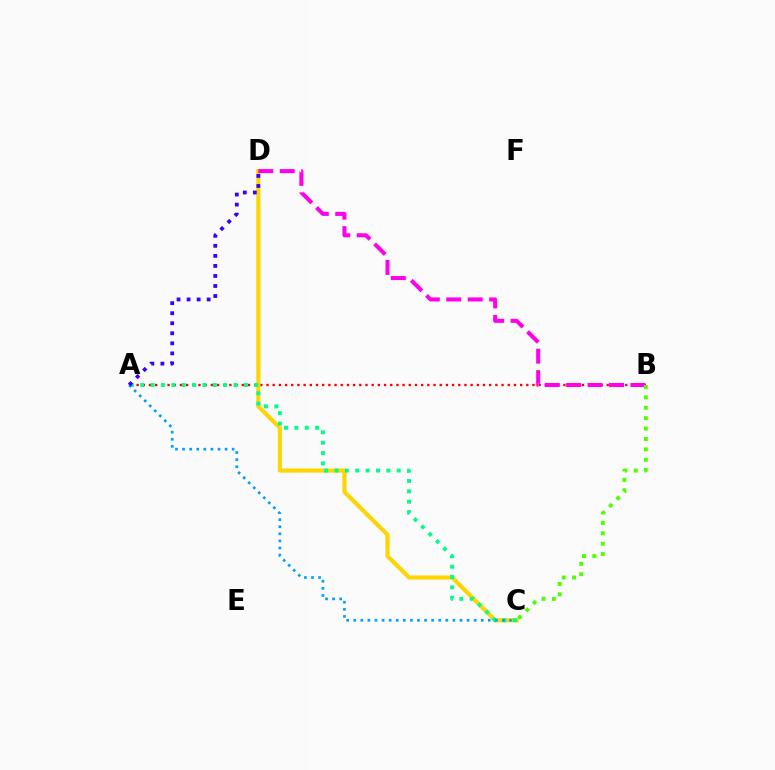{('A', 'B'): [{'color': '#ff0000', 'line_style': 'dotted', 'thickness': 1.68}], ('C', 'D'): [{'color': '#ffd500', 'line_style': 'solid', 'thickness': 2.95}], ('A', 'C'): [{'color': '#00ff86', 'line_style': 'dotted', 'thickness': 2.82}, {'color': '#009eff', 'line_style': 'dotted', 'thickness': 1.92}], ('B', 'D'): [{'color': '#ff00ed', 'line_style': 'dashed', 'thickness': 2.91}], ('A', 'D'): [{'color': '#3700ff', 'line_style': 'dotted', 'thickness': 2.73}], ('B', 'C'): [{'color': '#4fff00', 'line_style': 'dotted', 'thickness': 2.83}]}